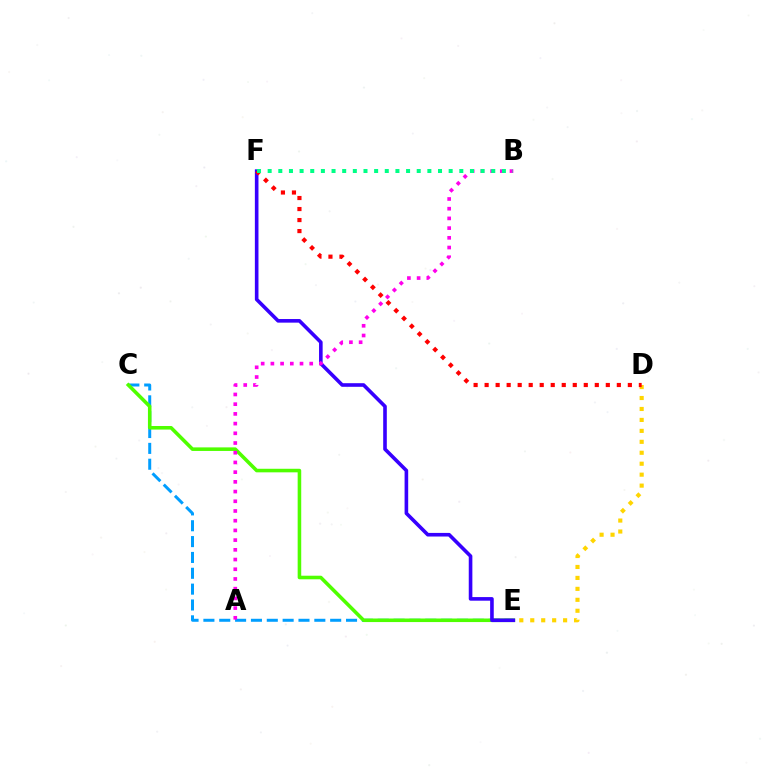{('D', 'E'): [{'color': '#ffd500', 'line_style': 'dotted', 'thickness': 2.98}], ('C', 'E'): [{'color': '#009eff', 'line_style': 'dashed', 'thickness': 2.15}, {'color': '#4fff00', 'line_style': 'solid', 'thickness': 2.57}], ('E', 'F'): [{'color': '#3700ff', 'line_style': 'solid', 'thickness': 2.6}], ('D', 'F'): [{'color': '#ff0000', 'line_style': 'dotted', 'thickness': 2.99}], ('A', 'B'): [{'color': '#ff00ed', 'line_style': 'dotted', 'thickness': 2.64}], ('B', 'F'): [{'color': '#00ff86', 'line_style': 'dotted', 'thickness': 2.89}]}